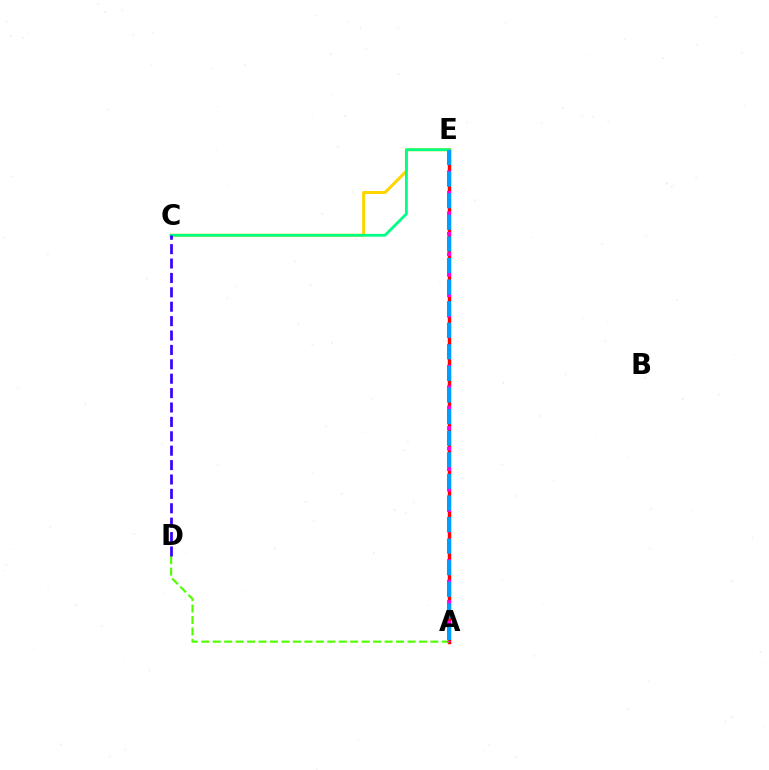{('A', 'E'): [{'color': '#ff0000', 'line_style': 'solid', 'thickness': 2.46}, {'color': '#ff00ed', 'line_style': 'dotted', 'thickness': 2.78}, {'color': '#009eff', 'line_style': 'dashed', 'thickness': 2.93}], ('C', 'E'): [{'color': '#ffd500', 'line_style': 'solid', 'thickness': 2.16}, {'color': '#00ff86', 'line_style': 'solid', 'thickness': 2.02}], ('A', 'D'): [{'color': '#4fff00', 'line_style': 'dashed', 'thickness': 1.56}], ('C', 'D'): [{'color': '#3700ff', 'line_style': 'dashed', 'thickness': 1.96}]}